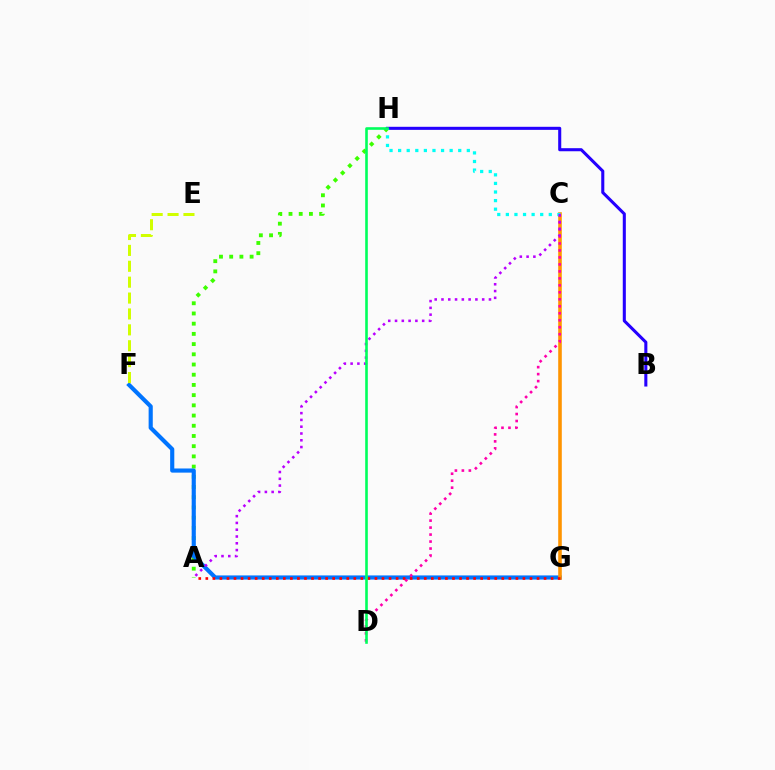{('A', 'H'): [{'color': '#3dff00', 'line_style': 'dotted', 'thickness': 2.77}], ('F', 'G'): [{'color': '#0074ff', 'line_style': 'solid', 'thickness': 2.98}], ('C', 'G'): [{'color': '#ff9400', 'line_style': 'solid', 'thickness': 2.58}], ('B', 'H'): [{'color': '#2500ff', 'line_style': 'solid', 'thickness': 2.21}], ('C', 'D'): [{'color': '#ff00ac', 'line_style': 'dotted', 'thickness': 1.9}], ('A', 'G'): [{'color': '#ff0000', 'line_style': 'dotted', 'thickness': 1.91}], ('C', 'H'): [{'color': '#00fff6', 'line_style': 'dotted', 'thickness': 2.33}], ('A', 'C'): [{'color': '#b900ff', 'line_style': 'dotted', 'thickness': 1.84}], ('D', 'H'): [{'color': '#00ff5c', 'line_style': 'solid', 'thickness': 1.88}], ('E', 'F'): [{'color': '#d1ff00', 'line_style': 'dashed', 'thickness': 2.16}]}